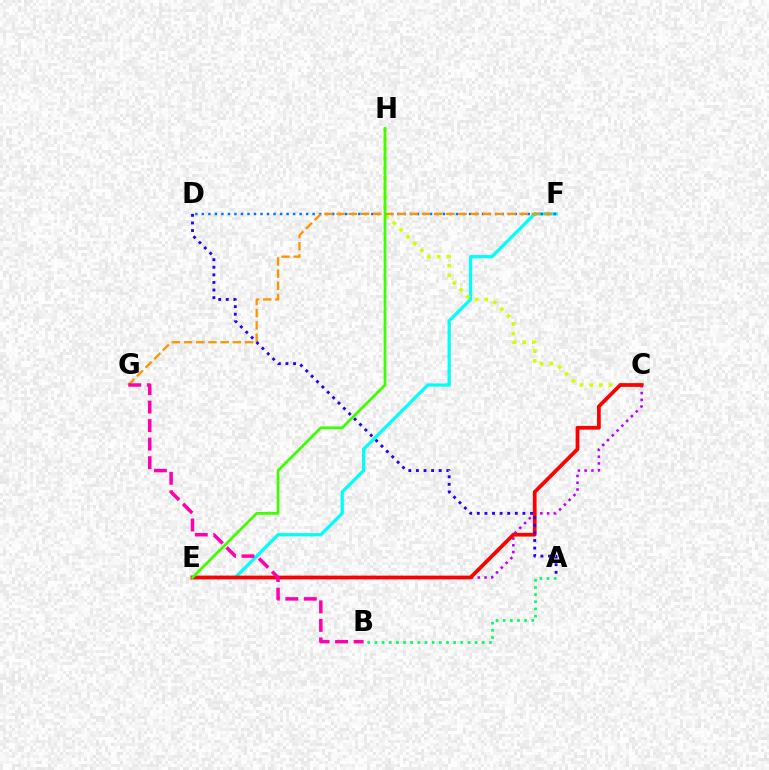{('E', 'F'): [{'color': '#00fff6', 'line_style': 'solid', 'thickness': 2.33}], ('C', 'E'): [{'color': '#b900ff', 'line_style': 'dotted', 'thickness': 1.84}, {'color': '#ff0000', 'line_style': 'solid', 'thickness': 2.7}], ('A', 'B'): [{'color': '#00ff5c', 'line_style': 'dotted', 'thickness': 1.94}], ('C', 'H'): [{'color': '#d1ff00', 'line_style': 'dotted', 'thickness': 2.64}], ('D', 'F'): [{'color': '#0074ff', 'line_style': 'dotted', 'thickness': 1.77}], ('F', 'G'): [{'color': '#ff9400', 'line_style': 'dashed', 'thickness': 1.66}], ('A', 'D'): [{'color': '#2500ff', 'line_style': 'dotted', 'thickness': 2.06}], ('B', 'G'): [{'color': '#ff00ac', 'line_style': 'dashed', 'thickness': 2.52}], ('E', 'H'): [{'color': '#3dff00', 'line_style': 'solid', 'thickness': 1.96}]}